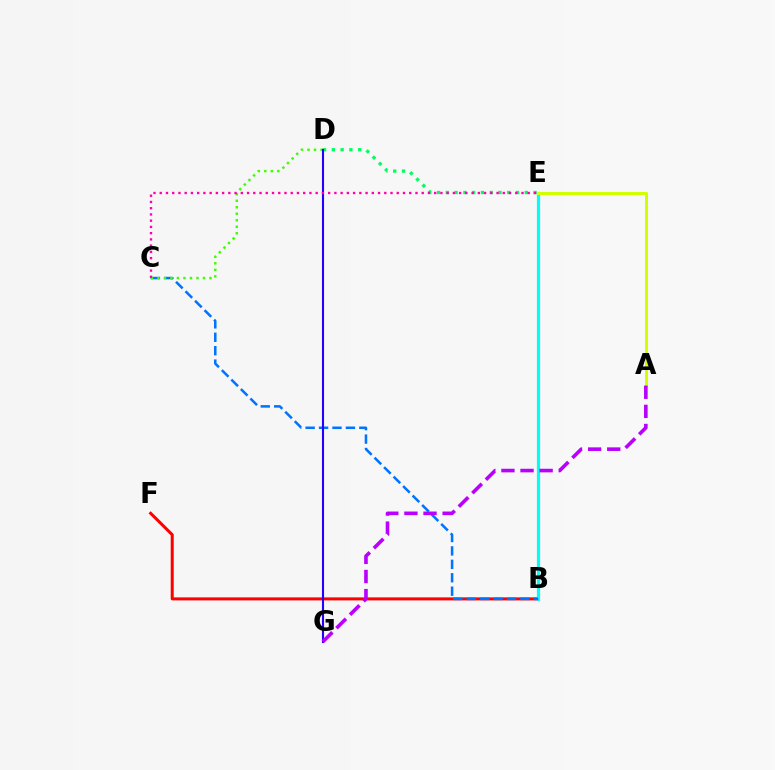{('B', 'F'): [{'color': '#ff0000', 'line_style': 'solid', 'thickness': 2.18}], ('B', 'E'): [{'color': '#ff9400', 'line_style': 'dashed', 'thickness': 2.08}, {'color': '#00fff6', 'line_style': 'solid', 'thickness': 2.3}], ('B', 'C'): [{'color': '#0074ff', 'line_style': 'dashed', 'thickness': 1.82}], ('C', 'D'): [{'color': '#3dff00', 'line_style': 'dotted', 'thickness': 1.77}], ('D', 'E'): [{'color': '#00ff5c', 'line_style': 'dotted', 'thickness': 2.38}], ('A', 'E'): [{'color': '#d1ff00', 'line_style': 'solid', 'thickness': 2.19}], ('D', 'G'): [{'color': '#2500ff', 'line_style': 'solid', 'thickness': 1.51}], ('A', 'G'): [{'color': '#b900ff', 'line_style': 'dashed', 'thickness': 2.6}], ('C', 'E'): [{'color': '#ff00ac', 'line_style': 'dotted', 'thickness': 1.69}]}